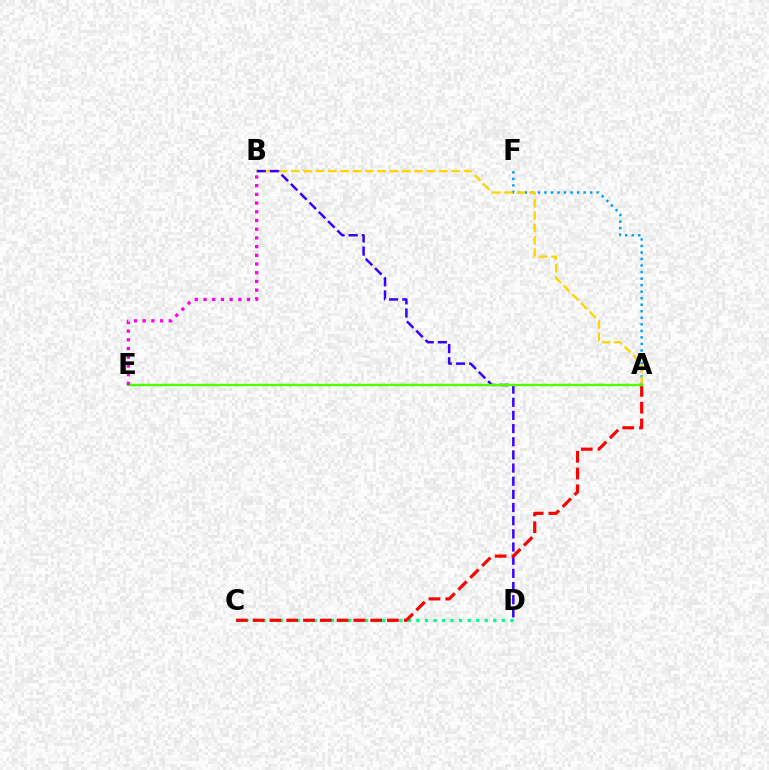{('A', 'F'): [{'color': '#009eff', 'line_style': 'dotted', 'thickness': 1.77}], ('C', 'D'): [{'color': '#00ff86', 'line_style': 'dotted', 'thickness': 2.32}], ('A', 'B'): [{'color': '#ffd500', 'line_style': 'dashed', 'thickness': 1.68}], ('B', 'D'): [{'color': '#3700ff', 'line_style': 'dashed', 'thickness': 1.79}], ('A', 'C'): [{'color': '#ff0000', 'line_style': 'dashed', 'thickness': 2.28}], ('A', 'E'): [{'color': '#4fff00', 'line_style': 'solid', 'thickness': 1.77}], ('B', 'E'): [{'color': '#ff00ed', 'line_style': 'dotted', 'thickness': 2.37}]}